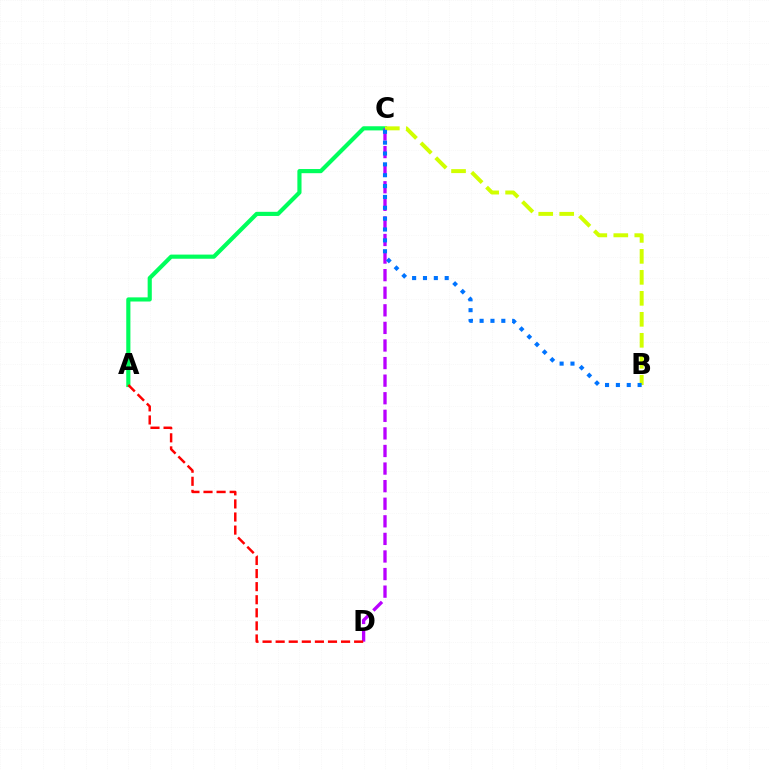{('A', 'C'): [{'color': '#00ff5c', 'line_style': 'solid', 'thickness': 2.99}], ('C', 'D'): [{'color': '#b900ff', 'line_style': 'dashed', 'thickness': 2.39}], ('B', 'C'): [{'color': '#d1ff00', 'line_style': 'dashed', 'thickness': 2.85}, {'color': '#0074ff', 'line_style': 'dotted', 'thickness': 2.95}], ('A', 'D'): [{'color': '#ff0000', 'line_style': 'dashed', 'thickness': 1.78}]}